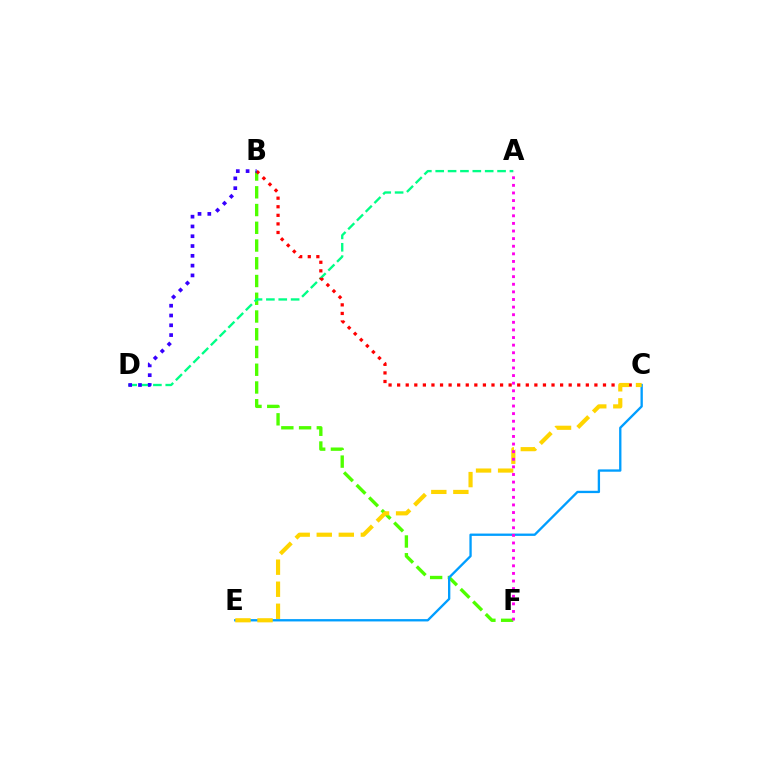{('B', 'F'): [{'color': '#4fff00', 'line_style': 'dashed', 'thickness': 2.41}], ('A', 'D'): [{'color': '#00ff86', 'line_style': 'dashed', 'thickness': 1.68}], ('B', 'C'): [{'color': '#ff0000', 'line_style': 'dotted', 'thickness': 2.33}], ('C', 'E'): [{'color': '#009eff', 'line_style': 'solid', 'thickness': 1.68}, {'color': '#ffd500', 'line_style': 'dashed', 'thickness': 2.99}], ('B', 'D'): [{'color': '#3700ff', 'line_style': 'dotted', 'thickness': 2.66}], ('A', 'F'): [{'color': '#ff00ed', 'line_style': 'dotted', 'thickness': 2.07}]}